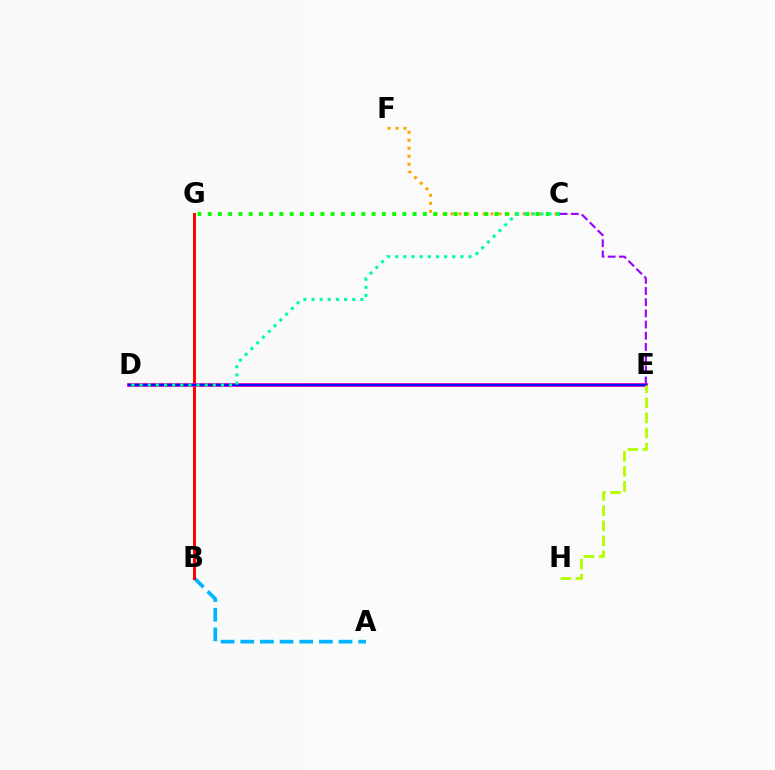{('A', 'B'): [{'color': '#00b5ff', 'line_style': 'dashed', 'thickness': 2.67}], ('C', 'F'): [{'color': '#ffa500', 'line_style': 'dotted', 'thickness': 2.17}], ('B', 'G'): [{'color': '#ff0000', 'line_style': 'solid', 'thickness': 2.12}], ('C', 'G'): [{'color': '#08ff00', 'line_style': 'dotted', 'thickness': 2.78}], ('D', 'E'): [{'color': '#ff00bd', 'line_style': 'solid', 'thickness': 2.76}, {'color': '#0010ff', 'line_style': 'solid', 'thickness': 1.6}], ('C', 'D'): [{'color': '#00ff9d', 'line_style': 'dotted', 'thickness': 2.21}], ('C', 'E'): [{'color': '#9b00ff', 'line_style': 'dashed', 'thickness': 1.52}], ('E', 'H'): [{'color': '#b3ff00', 'line_style': 'dashed', 'thickness': 2.05}]}